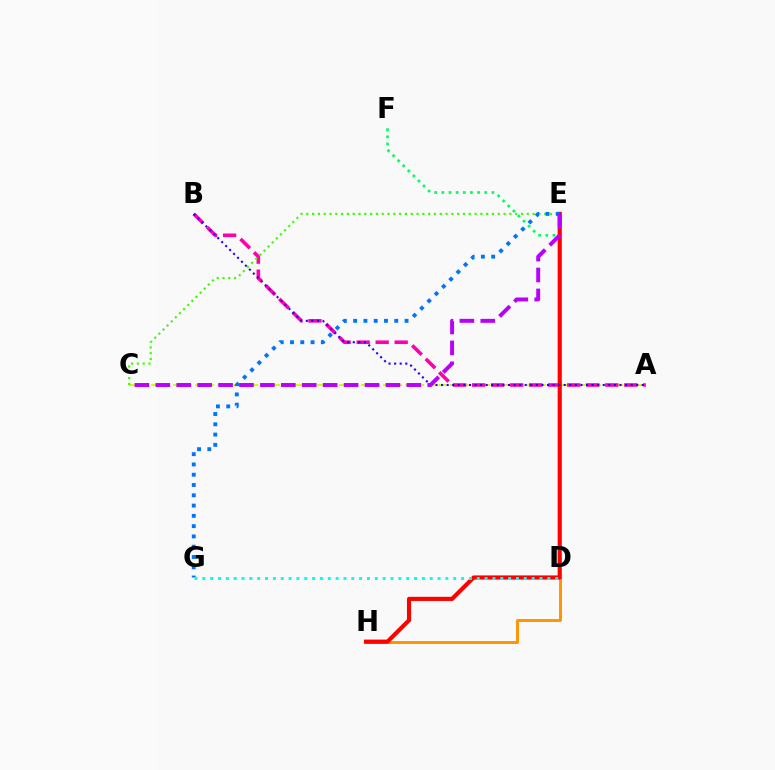{('A', 'C'): [{'color': '#d1ff00', 'line_style': 'dashed', 'thickness': 1.5}], ('D', 'F'): [{'color': '#00ff5c', 'line_style': 'dotted', 'thickness': 1.94}], ('A', 'B'): [{'color': '#ff00ac', 'line_style': 'dashed', 'thickness': 2.58}, {'color': '#2500ff', 'line_style': 'dotted', 'thickness': 1.51}], ('D', 'H'): [{'color': '#ff9400', 'line_style': 'solid', 'thickness': 2.1}], ('E', 'H'): [{'color': '#ff0000', 'line_style': 'solid', 'thickness': 2.99}], ('C', 'E'): [{'color': '#3dff00', 'line_style': 'dotted', 'thickness': 1.58}, {'color': '#b900ff', 'line_style': 'dashed', 'thickness': 2.84}], ('E', 'G'): [{'color': '#0074ff', 'line_style': 'dotted', 'thickness': 2.79}], ('D', 'G'): [{'color': '#00fff6', 'line_style': 'dotted', 'thickness': 2.13}]}